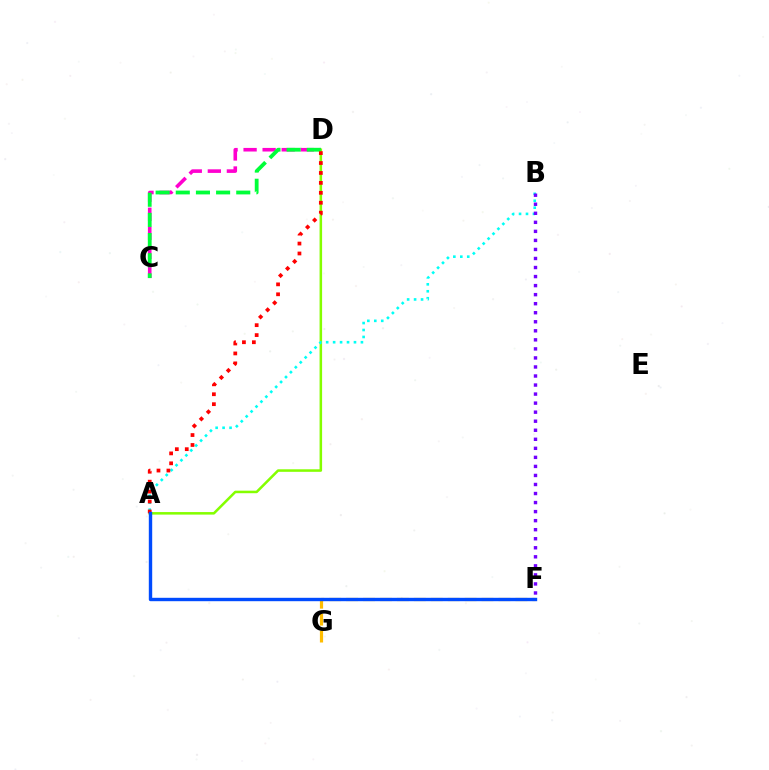{('C', 'D'): [{'color': '#ff00cf', 'line_style': 'dashed', 'thickness': 2.59}, {'color': '#00ff39', 'line_style': 'dashed', 'thickness': 2.74}], ('A', 'D'): [{'color': '#84ff00', 'line_style': 'solid', 'thickness': 1.83}, {'color': '#ff0000', 'line_style': 'dotted', 'thickness': 2.7}], ('A', 'B'): [{'color': '#00fff6', 'line_style': 'dotted', 'thickness': 1.89}], ('F', 'G'): [{'color': '#ffbd00', 'line_style': 'dashed', 'thickness': 2.3}], ('A', 'F'): [{'color': '#004bff', 'line_style': 'solid', 'thickness': 2.44}], ('B', 'F'): [{'color': '#7200ff', 'line_style': 'dotted', 'thickness': 2.46}]}